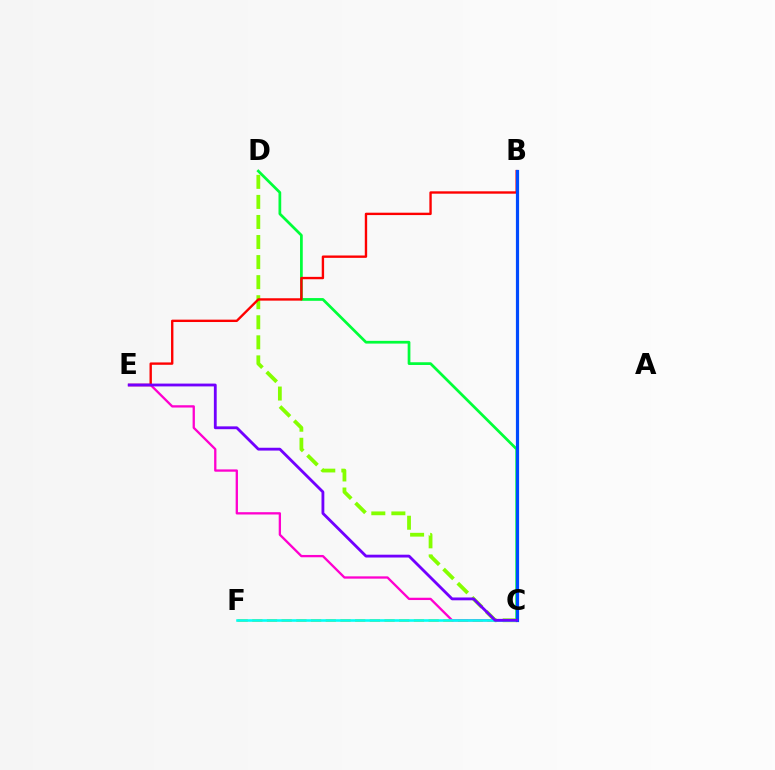{('C', 'D'): [{'color': '#00ff39', 'line_style': 'solid', 'thickness': 1.97}, {'color': '#84ff00', 'line_style': 'dashed', 'thickness': 2.72}], ('C', 'F'): [{'color': '#ffbd00', 'line_style': 'dashed', 'thickness': 2.0}, {'color': '#00fff6', 'line_style': 'solid', 'thickness': 1.86}], ('C', 'E'): [{'color': '#ff00cf', 'line_style': 'solid', 'thickness': 1.66}, {'color': '#7200ff', 'line_style': 'solid', 'thickness': 2.03}], ('B', 'E'): [{'color': '#ff0000', 'line_style': 'solid', 'thickness': 1.71}], ('B', 'C'): [{'color': '#004bff', 'line_style': 'solid', 'thickness': 2.3}]}